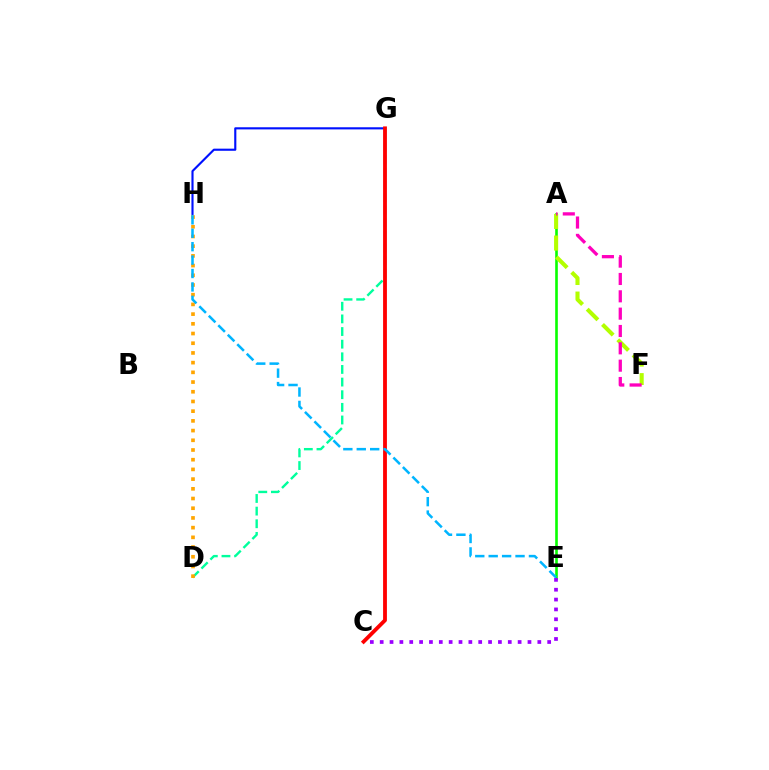{('A', 'E'): [{'color': '#08ff00', 'line_style': 'solid', 'thickness': 1.89}], ('G', 'H'): [{'color': '#0010ff', 'line_style': 'solid', 'thickness': 1.53}], ('D', 'G'): [{'color': '#00ff9d', 'line_style': 'dashed', 'thickness': 1.72}], ('C', 'E'): [{'color': '#9b00ff', 'line_style': 'dotted', 'thickness': 2.68}], ('A', 'F'): [{'color': '#b3ff00', 'line_style': 'dashed', 'thickness': 2.94}, {'color': '#ff00bd', 'line_style': 'dashed', 'thickness': 2.36}], ('C', 'G'): [{'color': '#ff0000', 'line_style': 'solid', 'thickness': 2.75}], ('D', 'H'): [{'color': '#ffa500', 'line_style': 'dotted', 'thickness': 2.64}], ('E', 'H'): [{'color': '#00b5ff', 'line_style': 'dashed', 'thickness': 1.82}]}